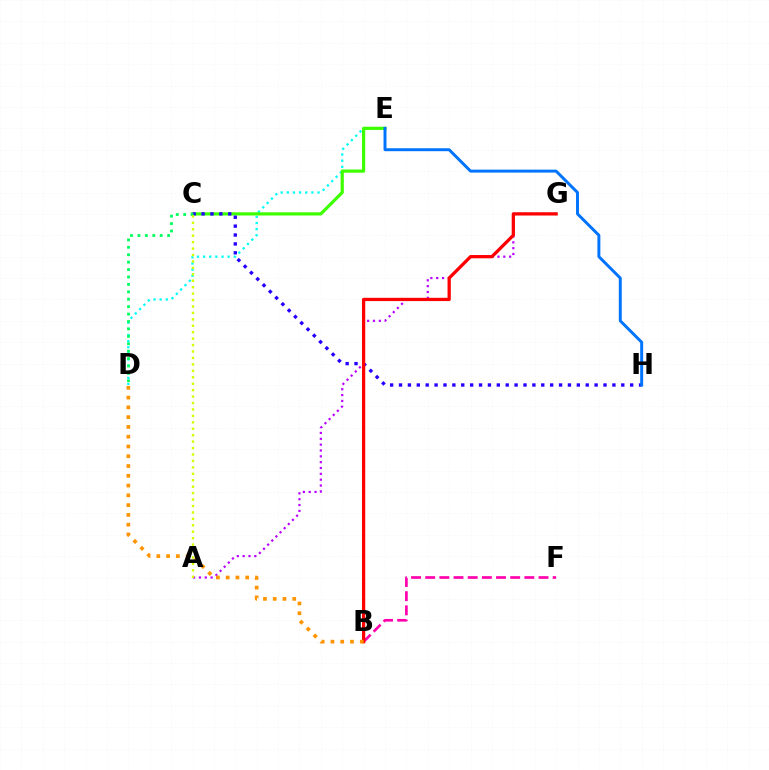{('D', 'E'): [{'color': '#00fff6', 'line_style': 'dotted', 'thickness': 1.67}], ('A', 'G'): [{'color': '#b900ff', 'line_style': 'dotted', 'thickness': 1.59}], ('C', 'E'): [{'color': '#3dff00', 'line_style': 'solid', 'thickness': 2.31}], ('B', 'F'): [{'color': '#ff00ac', 'line_style': 'dashed', 'thickness': 1.92}], ('C', 'H'): [{'color': '#2500ff', 'line_style': 'dotted', 'thickness': 2.42}], ('C', 'D'): [{'color': '#00ff5c', 'line_style': 'dotted', 'thickness': 2.02}], ('A', 'C'): [{'color': '#d1ff00', 'line_style': 'dotted', 'thickness': 1.75}], ('B', 'G'): [{'color': '#ff0000', 'line_style': 'solid', 'thickness': 2.35}], ('B', 'D'): [{'color': '#ff9400', 'line_style': 'dotted', 'thickness': 2.66}], ('E', 'H'): [{'color': '#0074ff', 'line_style': 'solid', 'thickness': 2.13}]}